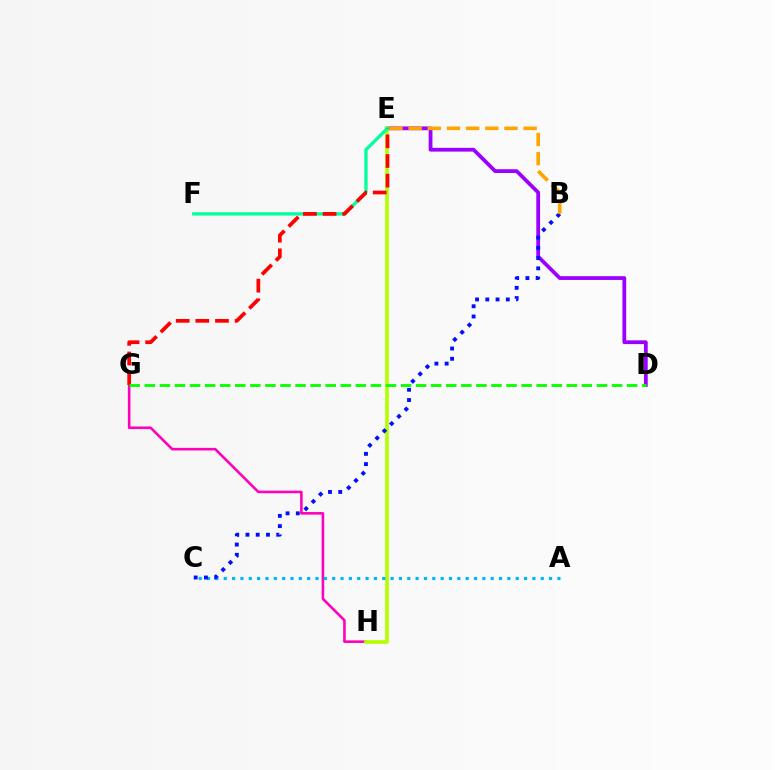{('G', 'H'): [{'color': '#ff00bd', 'line_style': 'solid', 'thickness': 1.87}], ('D', 'E'): [{'color': '#9b00ff', 'line_style': 'solid', 'thickness': 2.71}], ('E', 'H'): [{'color': '#b3ff00', 'line_style': 'solid', 'thickness': 2.64}], ('A', 'C'): [{'color': '#00b5ff', 'line_style': 'dotted', 'thickness': 2.27}], ('E', 'F'): [{'color': '#00ff9d', 'line_style': 'solid', 'thickness': 2.38}], ('E', 'G'): [{'color': '#ff0000', 'line_style': 'dashed', 'thickness': 2.67}], ('B', 'C'): [{'color': '#0010ff', 'line_style': 'dotted', 'thickness': 2.78}], ('D', 'G'): [{'color': '#08ff00', 'line_style': 'dashed', 'thickness': 2.05}], ('B', 'E'): [{'color': '#ffa500', 'line_style': 'dashed', 'thickness': 2.6}]}